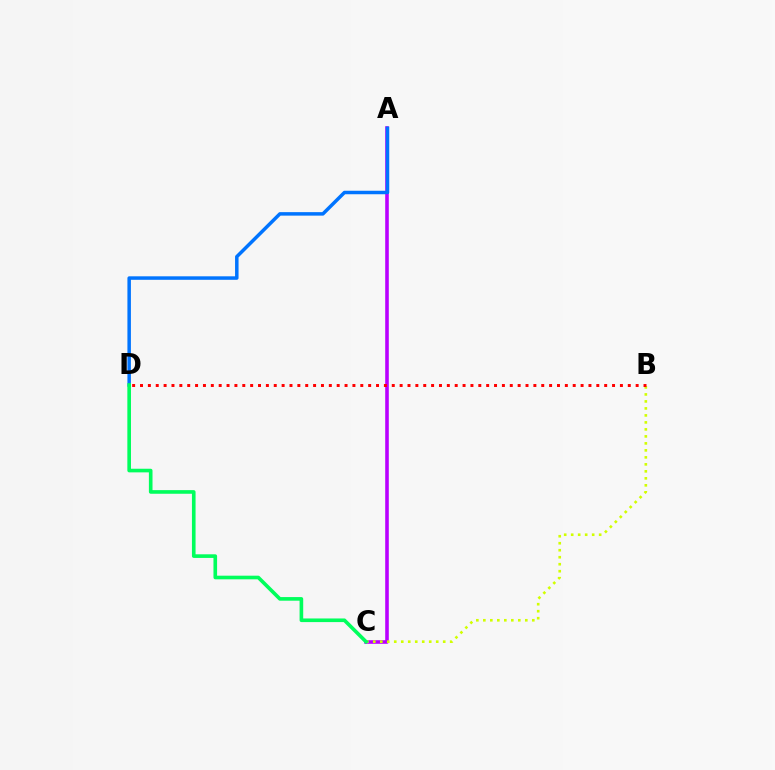{('A', 'C'): [{'color': '#b900ff', 'line_style': 'solid', 'thickness': 2.58}], ('B', 'C'): [{'color': '#d1ff00', 'line_style': 'dotted', 'thickness': 1.9}], ('A', 'D'): [{'color': '#0074ff', 'line_style': 'solid', 'thickness': 2.52}], ('B', 'D'): [{'color': '#ff0000', 'line_style': 'dotted', 'thickness': 2.14}], ('C', 'D'): [{'color': '#00ff5c', 'line_style': 'solid', 'thickness': 2.61}]}